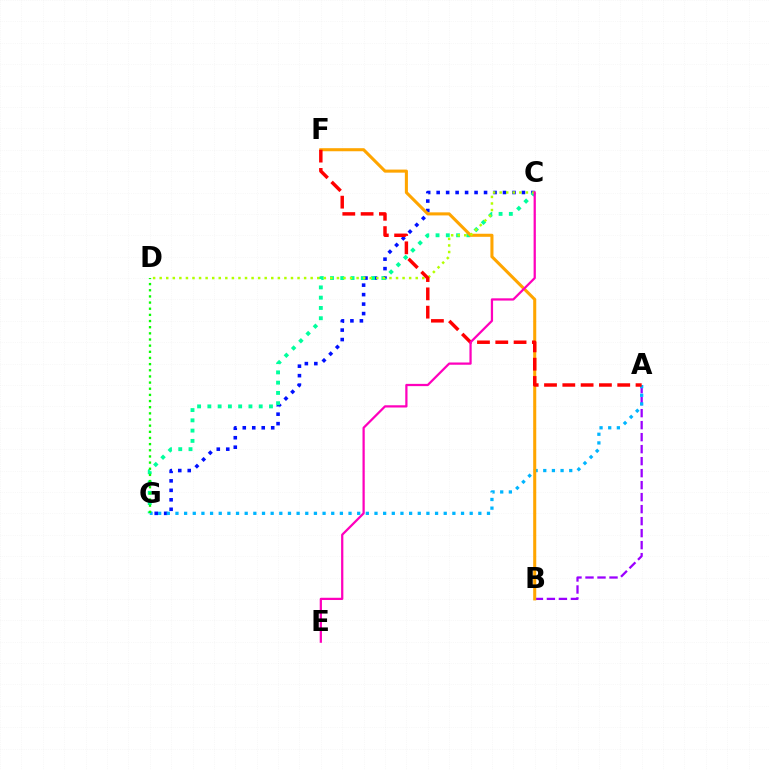{('C', 'G'): [{'color': '#0010ff', 'line_style': 'dotted', 'thickness': 2.57}, {'color': '#00ff9d', 'line_style': 'dotted', 'thickness': 2.79}], ('A', 'B'): [{'color': '#9b00ff', 'line_style': 'dashed', 'thickness': 1.63}], ('A', 'G'): [{'color': '#00b5ff', 'line_style': 'dotted', 'thickness': 2.35}], ('D', 'G'): [{'color': '#08ff00', 'line_style': 'dotted', 'thickness': 1.67}], ('B', 'F'): [{'color': '#ffa500', 'line_style': 'solid', 'thickness': 2.21}], ('C', 'D'): [{'color': '#b3ff00', 'line_style': 'dotted', 'thickness': 1.78}], ('A', 'F'): [{'color': '#ff0000', 'line_style': 'dashed', 'thickness': 2.49}], ('C', 'E'): [{'color': '#ff00bd', 'line_style': 'solid', 'thickness': 1.62}]}